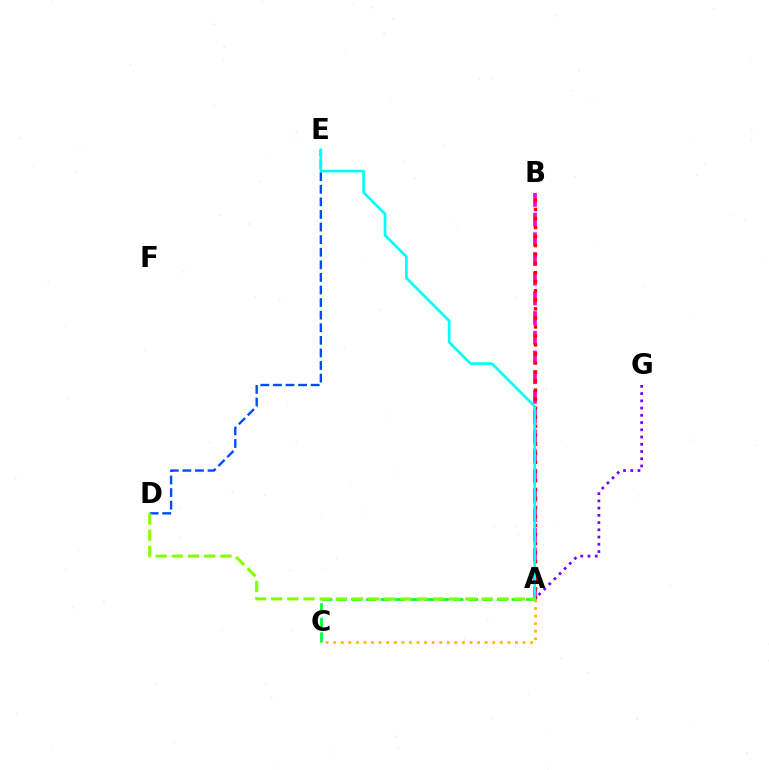{('A', 'C'): [{'color': '#00ff39', 'line_style': 'dashed', 'thickness': 1.98}, {'color': '#ffbd00', 'line_style': 'dotted', 'thickness': 2.06}], ('D', 'E'): [{'color': '#004bff', 'line_style': 'dashed', 'thickness': 1.71}], ('A', 'B'): [{'color': '#ff00cf', 'line_style': 'dashed', 'thickness': 2.68}, {'color': '#ff0000', 'line_style': 'dotted', 'thickness': 2.45}], ('A', 'G'): [{'color': '#7200ff', 'line_style': 'dotted', 'thickness': 1.97}], ('A', 'E'): [{'color': '#00fff6', 'line_style': 'solid', 'thickness': 1.92}], ('A', 'D'): [{'color': '#84ff00', 'line_style': 'dashed', 'thickness': 2.2}]}